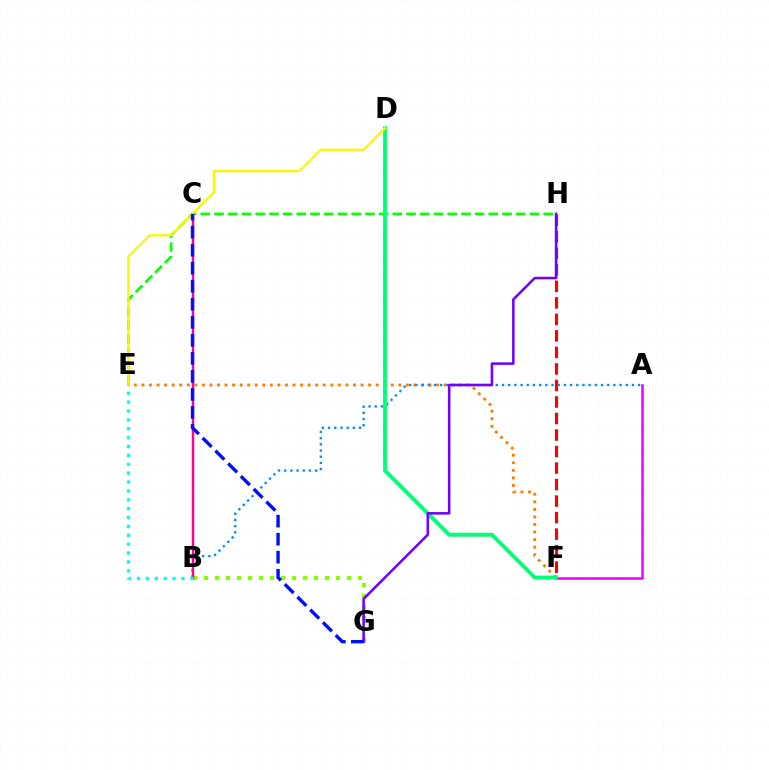{('E', 'F'): [{'color': '#ff7c00', 'line_style': 'dotted', 'thickness': 2.05}], ('B', 'G'): [{'color': '#84ff00', 'line_style': 'dotted', 'thickness': 2.99}], ('E', 'H'): [{'color': '#08ff00', 'line_style': 'dashed', 'thickness': 1.86}], ('A', 'F'): [{'color': '#ee00ff', 'line_style': 'solid', 'thickness': 1.84}], ('F', 'H'): [{'color': '#ff0000', 'line_style': 'dashed', 'thickness': 2.24}], ('A', 'B'): [{'color': '#008cff', 'line_style': 'dotted', 'thickness': 1.68}], ('B', 'C'): [{'color': '#ff0094', 'line_style': 'solid', 'thickness': 1.78}], ('D', 'F'): [{'color': '#00ff74', 'line_style': 'solid', 'thickness': 2.8}], ('D', 'E'): [{'color': '#fcf500', 'line_style': 'solid', 'thickness': 1.62}], ('G', 'H'): [{'color': '#7200ff', 'line_style': 'solid', 'thickness': 1.83}], ('B', 'E'): [{'color': '#00fff6', 'line_style': 'dotted', 'thickness': 2.41}], ('C', 'G'): [{'color': '#0010ff', 'line_style': 'dashed', 'thickness': 2.45}]}